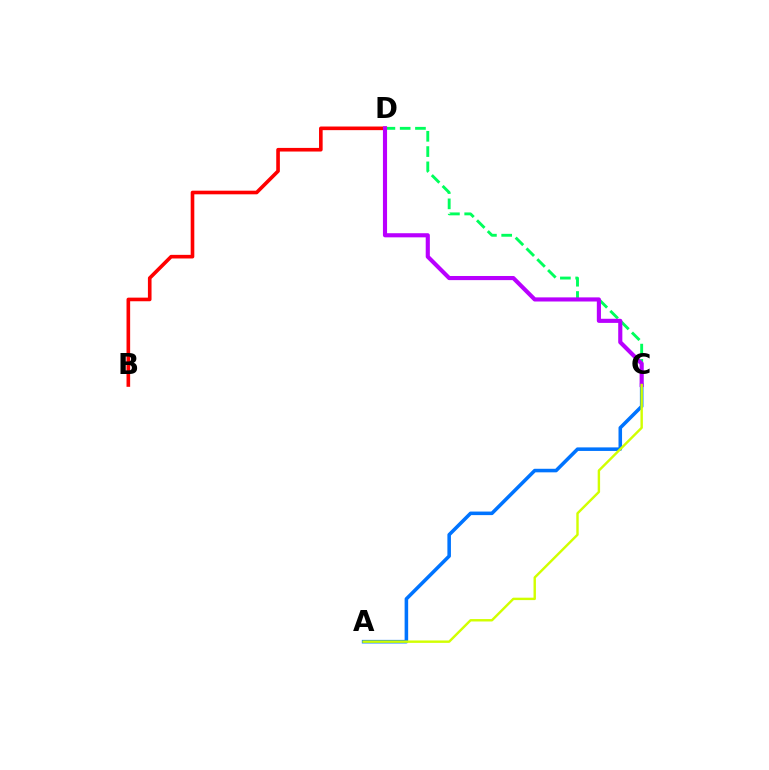{('C', 'D'): [{'color': '#00ff5c', 'line_style': 'dashed', 'thickness': 2.08}, {'color': '#b900ff', 'line_style': 'solid', 'thickness': 2.97}], ('B', 'D'): [{'color': '#ff0000', 'line_style': 'solid', 'thickness': 2.61}], ('A', 'C'): [{'color': '#0074ff', 'line_style': 'solid', 'thickness': 2.56}, {'color': '#d1ff00', 'line_style': 'solid', 'thickness': 1.74}]}